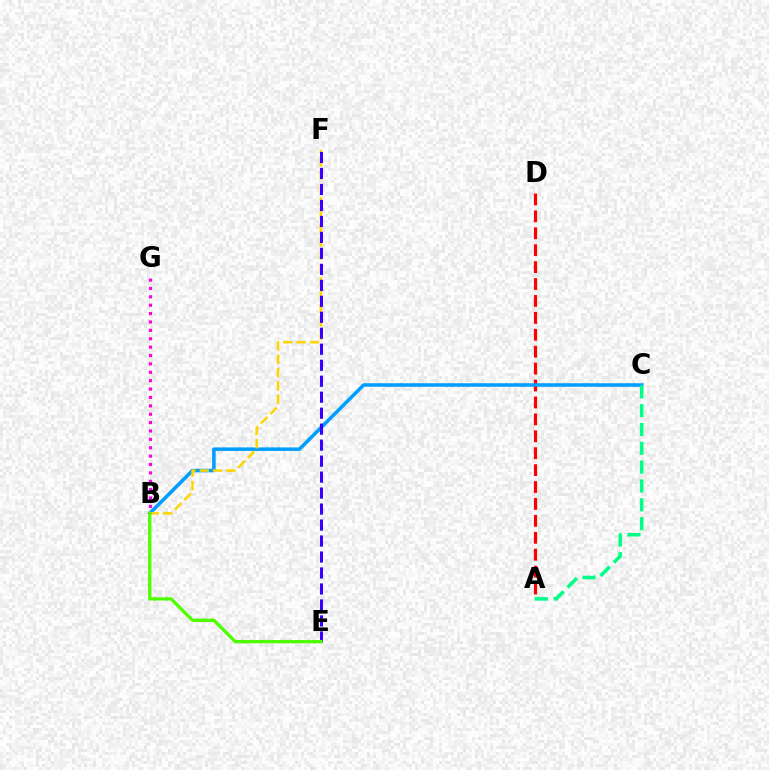{('A', 'D'): [{'color': '#ff0000', 'line_style': 'dashed', 'thickness': 2.3}], ('B', 'C'): [{'color': '#009eff', 'line_style': 'solid', 'thickness': 2.54}], ('A', 'C'): [{'color': '#00ff86', 'line_style': 'dashed', 'thickness': 2.56}], ('B', 'F'): [{'color': '#ffd500', 'line_style': 'dashed', 'thickness': 1.81}], ('E', 'F'): [{'color': '#3700ff', 'line_style': 'dashed', 'thickness': 2.17}], ('B', 'E'): [{'color': '#4fff00', 'line_style': 'solid', 'thickness': 2.39}], ('B', 'G'): [{'color': '#ff00ed', 'line_style': 'dotted', 'thickness': 2.28}]}